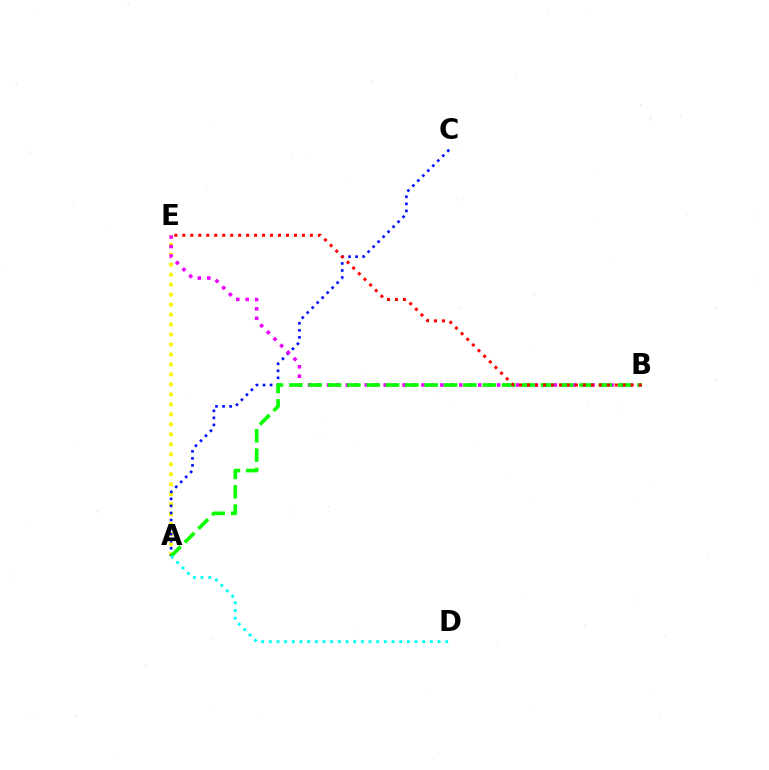{('A', 'E'): [{'color': '#fcf500', 'line_style': 'dotted', 'thickness': 2.71}], ('A', 'C'): [{'color': '#0010ff', 'line_style': 'dotted', 'thickness': 1.92}], ('B', 'E'): [{'color': '#ee00ff', 'line_style': 'dotted', 'thickness': 2.57}, {'color': '#ff0000', 'line_style': 'dotted', 'thickness': 2.17}], ('A', 'B'): [{'color': '#08ff00', 'line_style': 'dashed', 'thickness': 2.63}], ('A', 'D'): [{'color': '#00fff6', 'line_style': 'dotted', 'thickness': 2.08}]}